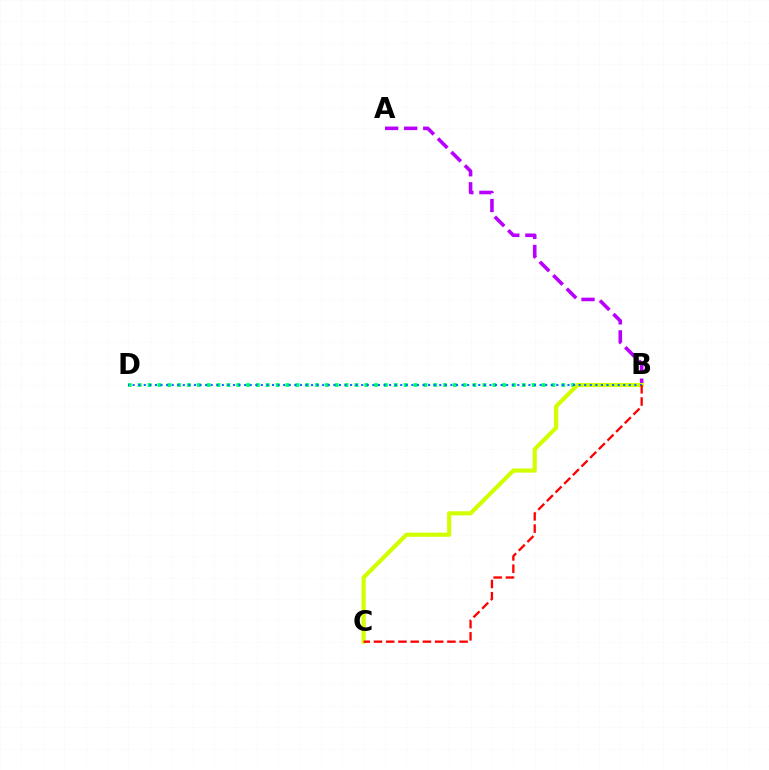{('A', 'B'): [{'color': '#b900ff', 'line_style': 'dashed', 'thickness': 2.59}], ('B', 'D'): [{'color': '#00ff5c', 'line_style': 'dotted', 'thickness': 2.68}, {'color': '#0074ff', 'line_style': 'dotted', 'thickness': 1.51}], ('B', 'C'): [{'color': '#d1ff00', 'line_style': 'solid', 'thickness': 2.99}, {'color': '#ff0000', 'line_style': 'dashed', 'thickness': 1.66}]}